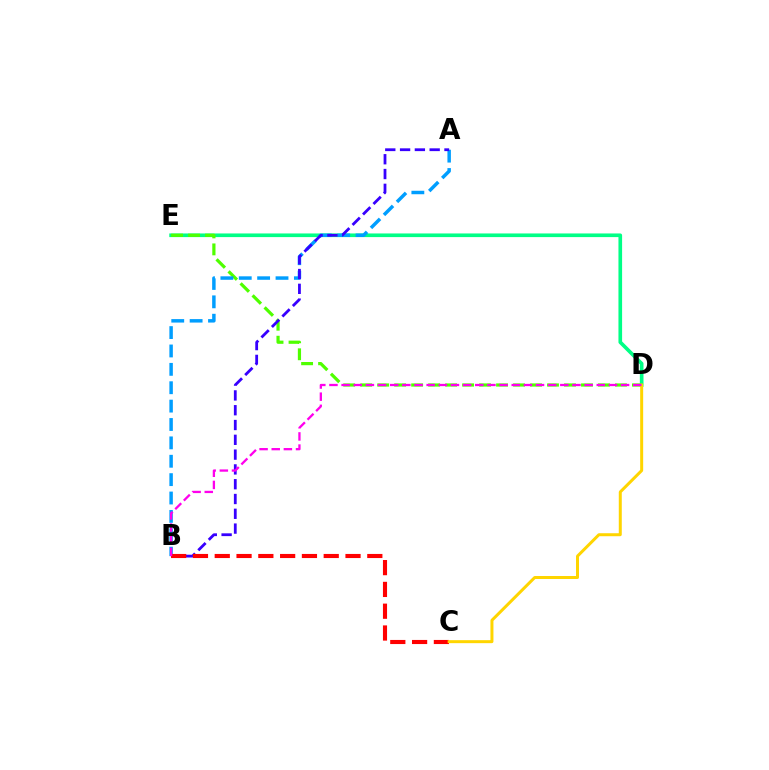{('D', 'E'): [{'color': '#00ff86', 'line_style': 'solid', 'thickness': 2.63}, {'color': '#4fff00', 'line_style': 'dashed', 'thickness': 2.31}], ('A', 'B'): [{'color': '#009eff', 'line_style': 'dashed', 'thickness': 2.5}, {'color': '#3700ff', 'line_style': 'dashed', 'thickness': 2.01}], ('B', 'C'): [{'color': '#ff0000', 'line_style': 'dashed', 'thickness': 2.96}], ('C', 'D'): [{'color': '#ffd500', 'line_style': 'solid', 'thickness': 2.16}], ('B', 'D'): [{'color': '#ff00ed', 'line_style': 'dashed', 'thickness': 1.65}]}